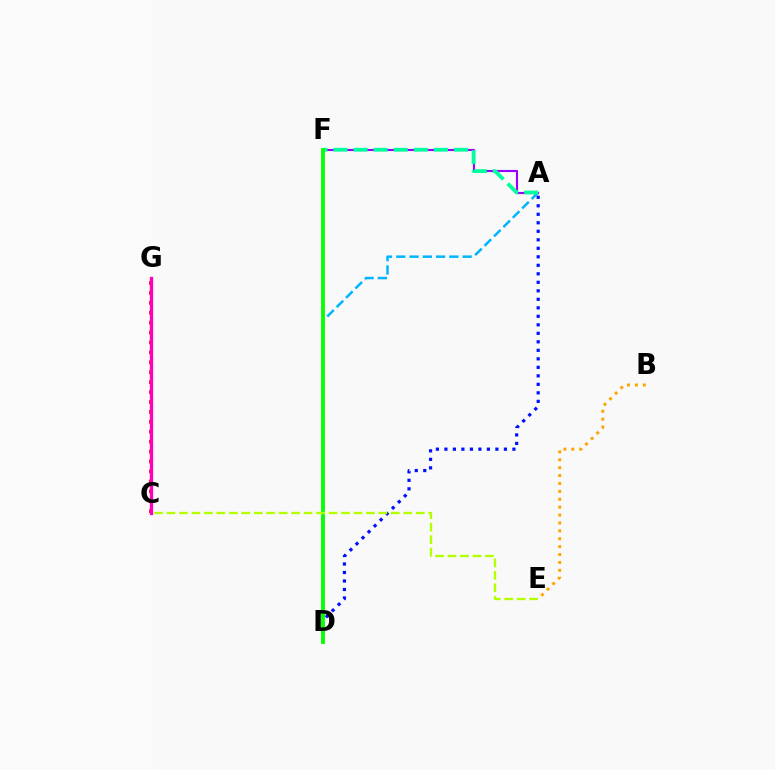{('A', 'D'): [{'color': '#00b5ff', 'line_style': 'dashed', 'thickness': 1.8}, {'color': '#0010ff', 'line_style': 'dotted', 'thickness': 2.31}], ('C', 'G'): [{'color': '#ff0000', 'line_style': 'dotted', 'thickness': 2.7}, {'color': '#ff00bd', 'line_style': 'solid', 'thickness': 2.38}], ('A', 'F'): [{'color': '#9b00ff', 'line_style': 'solid', 'thickness': 1.53}, {'color': '#00ff9d', 'line_style': 'dashed', 'thickness': 2.73}], ('B', 'E'): [{'color': '#ffa500', 'line_style': 'dotted', 'thickness': 2.15}], ('D', 'F'): [{'color': '#08ff00', 'line_style': 'solid', 'thickness': 2.75}], ('C', 'E'): [{'color': '#b3ff00', 'line_style': 'dashed', 'thickness': 1.69}]}